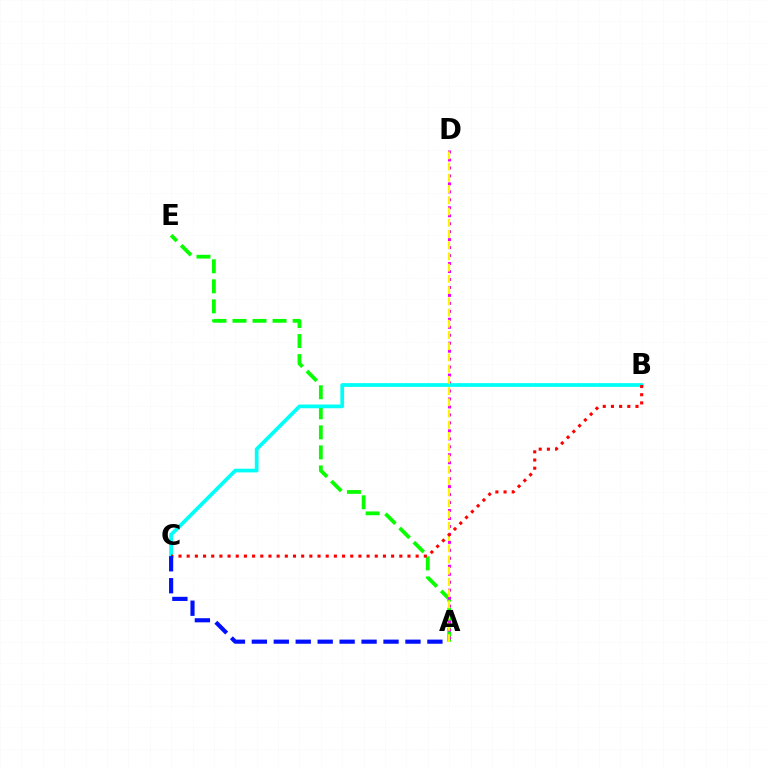{('A', 'E'): [{'color': '#08ff00', 'line_style': 'dashed', 'thickness': 2.72}], ('A', 'D'): [{'color': '#ee00ff', 'line_style': 'dotted', 'thickness': 2.16}, {'color': '#fcf500', 'line_style': 'dashed', 'thickness': 1.53}], ('B', 'C'): [{'color': '#00fff6', 'line_style': 'solid', 'thickness': 2.68}, {'color': '#ff0000', 'line_style': 'dotted', 'thickness': 2.22}], ('A', 'C'): [{'color': '#0010ff', 'line_style': 'dashed', 'thickness': 2.98}]}